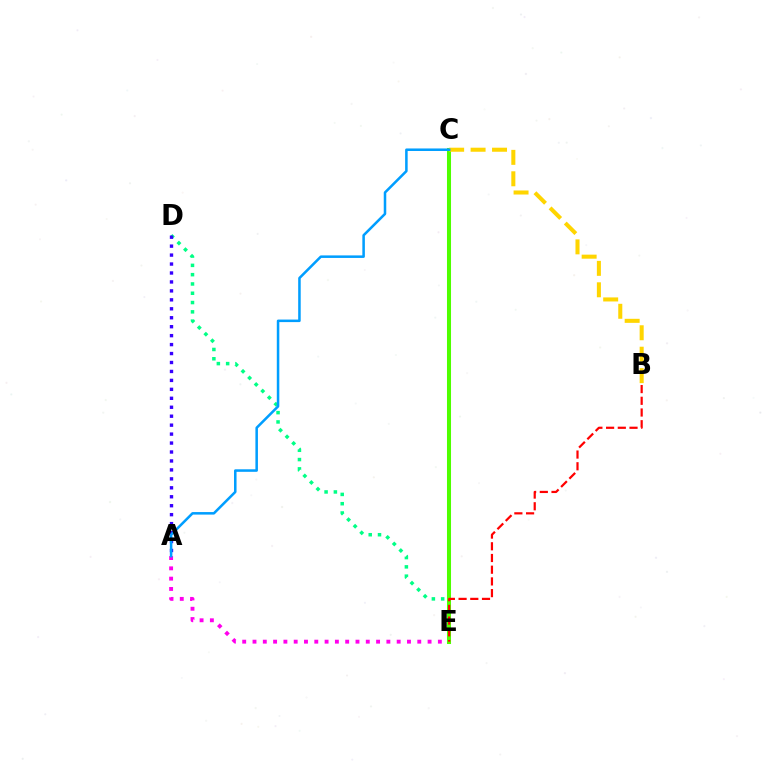{('D', 'E'): [{'color': '#00ff86', 'line_style': 'dotted', 'thickness': 2.53}], ('A', 'E'): [{'color': '#ff00ed', 'line_style': 'dotted', 'thickness': 2.8}], ('A', 'D'): [{'color': '#3700ff', 'line_style': 'dotted', 'thickness': 2.43}], ('C', 'E'): [{'color': '#4fff00', 'line_style': 'solid', 'thickness': 2.91}], ('B', 'C'): [{'color': '#ffd500', 'line_style': 'dashed', 'thickness': 2.91}], ('A', 'C'): [{'color': '#009eff', 'line_style': 'solid', 'thickness': 1.82}], ('B', 'E'): [{'color': '#ff0000', 'line_style': 'dashed', 'thickness': 1.59}]}